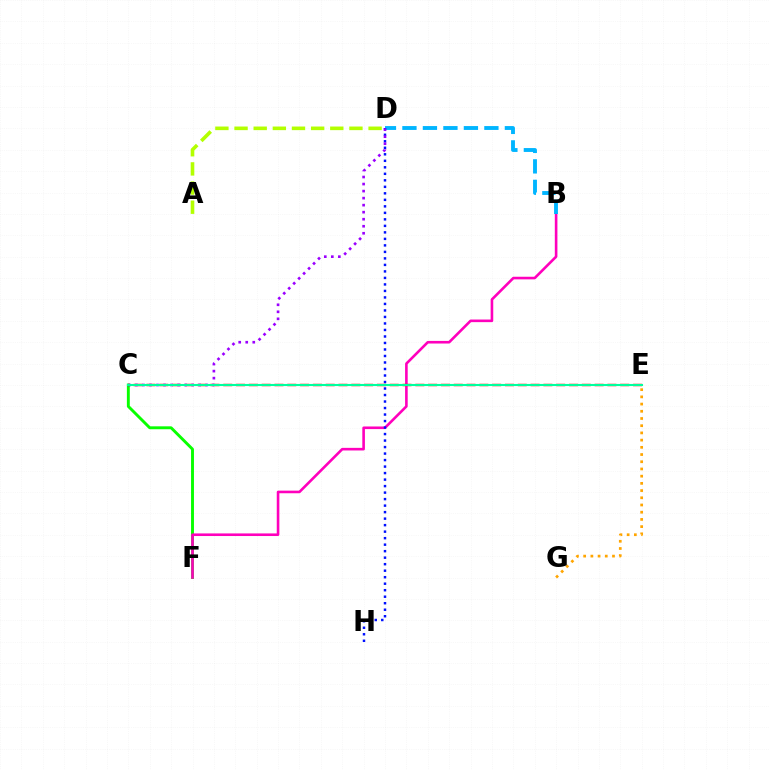{('C', 'F'): [{'color': '#08ff00', 'line_style': 'solid', 'thickness': 2.09}], ('B', 'F'): [{'color': '#ff00bd', 'line_style': 'solid', 'thickness': 1.88}], ('C', 'E'): [{'color': '#ff0000', 'line_style': 'dashed', 'thickness': 1.74}, {'color': '#00ff9d', 'line_style': 'solid', 'thickness': 1.51}], ('E', 'G'): [{'color': '#ffa500', 'line_style': 'dotted', 'thickness': 1.96}], ('B', 'D'): [{'color': '#00b5ff', 'line_style': 'dashed', 'thickness': 2.78}], ('D', 'H'): [{'color': '#0010ff', 'line_style': 'dotted', 'thickness': 1.77}], ('C', 'D'): [{'color': '#9b00ff', 'line_style': 'dotted', 'thickness': 1.91}], ('A', 'D'): [{'color': '#b3ff00', 'line_style': 'dashed', 'thickness': 2.6}]}